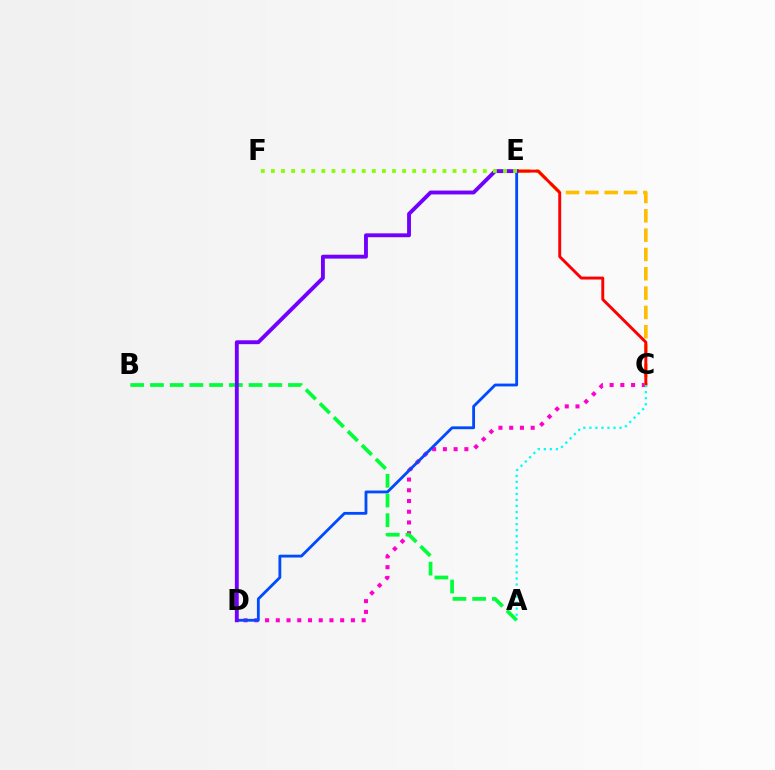{('C', 'D'): [{'color': '#ff00cf', 'line_style': 'dotted', 'thickness': 2.92}], ('A', 'B'): [{'color': '#00ff39', 'line_style': 'dashed', 'thickness': 2.68}], ('C', 'E'): [{'color': '#ffbd00', 'line_style': 'dashed', 'thickness': 2.62}, {'color': '#ff0000', 'line_style': 'solid', 'thickness': 2.1}], ('D', 'E'): [{'color': '#004bff', 'line_style': 'solid', 'thickness': 2.03}, {'color': '#7200ff', 'line_style': 'solid', 'thickness': 2.79}], ('A', 'C'): [{'color': '#00fff6', 'line_style': 'dotted', 'thickness': 1.64}], ('E', 'F'): [{'color': '#84ff00', 'line_style': 'dotted', 'thickness': 2.74}]}